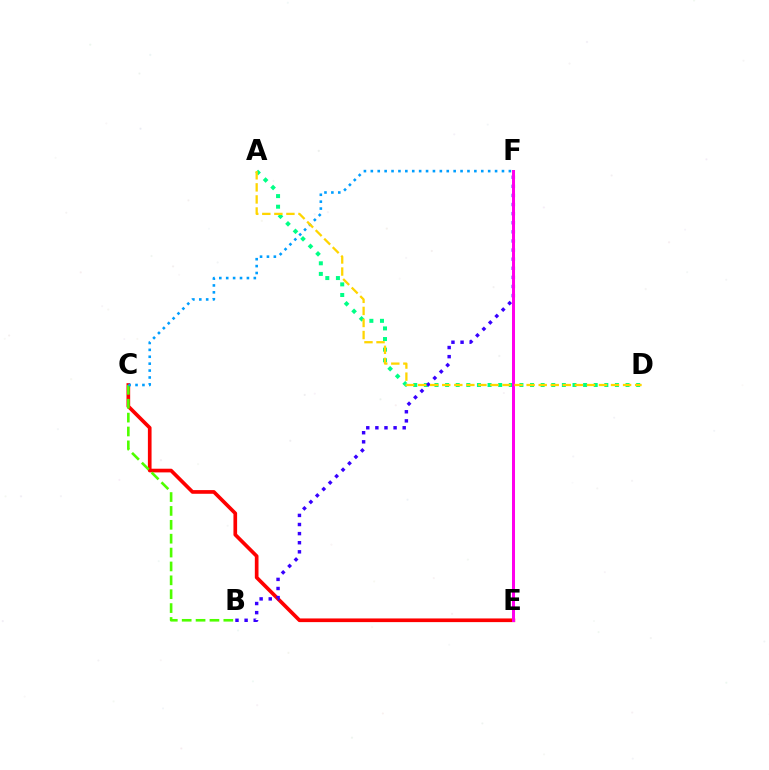{('A', 'D'): [{'color': '#00ff86', 'line_style': 'dotted', 'thickness': 2.88}, {'color': '#ffd500', 'line_style': 'dashed', 'thickness': 1.64}], ('C', 'E'): [{'color': '#ff0000', 'line_style': 'solid', 'thickness': 2.65}], ('B', 'F'): [{'color': '#3700ff', 'line_style': 'dotted', 'thickness': 2.47}], ('E', 'F'): [{'color': '#ff00ed', 'line_style': 'solid', 'thickness': 2.17}], ('B', 'C'): [{'color': '#4fff00', 'line_style': 'dashed', 'thickness': 1.89}], ('C', 'F'): [{'color': '#009eff', 'line_style': 'dotted', 'thickness': 1.88}]}